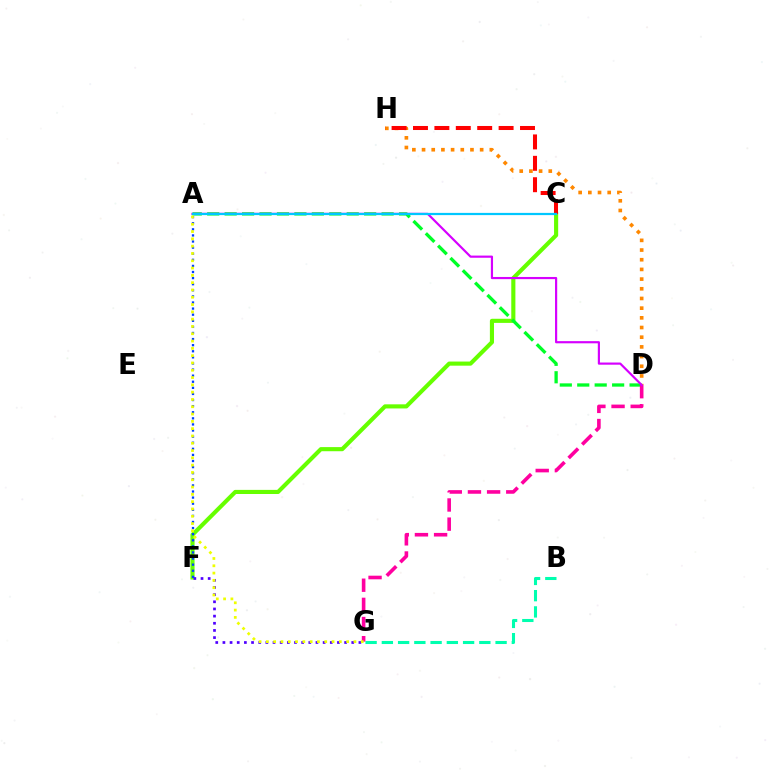{('C', 'F'): [{'color': '#66ff00', 'line_style': 'solid', 'thickness': 2.97}], ('F', 'G'): [{'color': '#4f00ff', 'line_style': 'dotted', 'thickness': 1.94}], ('D', 'H'): [{'color': '#ff8800', 'line_style': 'dotted', 'thickness': 2.63}], ('A', 'D'): [{'color': '#00ff27', 'line_style': 'dashed', 'thickness': 2.37}, {'color': '#d600ff', 'line_style': 'solid', 'thickness': 1.56}], ('D', 'G'): [{'color': '#ff00a0', 'line_style': 'dashed', 'thickness': 2.6}], ('A', 'F'): [{'color': '#003fff', 'line_style': 'dotted', 'thickness': 1.66}], ('C', 'H'): [{'color': '#ff0000', 'line_style': 'dashed', 'thickness': 2.91}], ('A', 'G'): [{'color': '#eeff00', 'line_style': 'dotted', 'thickness': 1.98}], ('A', 'C'): [{'color': '#00c7ff', 'line_style': 'solid', 'thickness': 1.6}], ('B', 'G'): [{'color': '#00ffaf', 'line_style': 'dashed', 'thickness': 2.21}]}